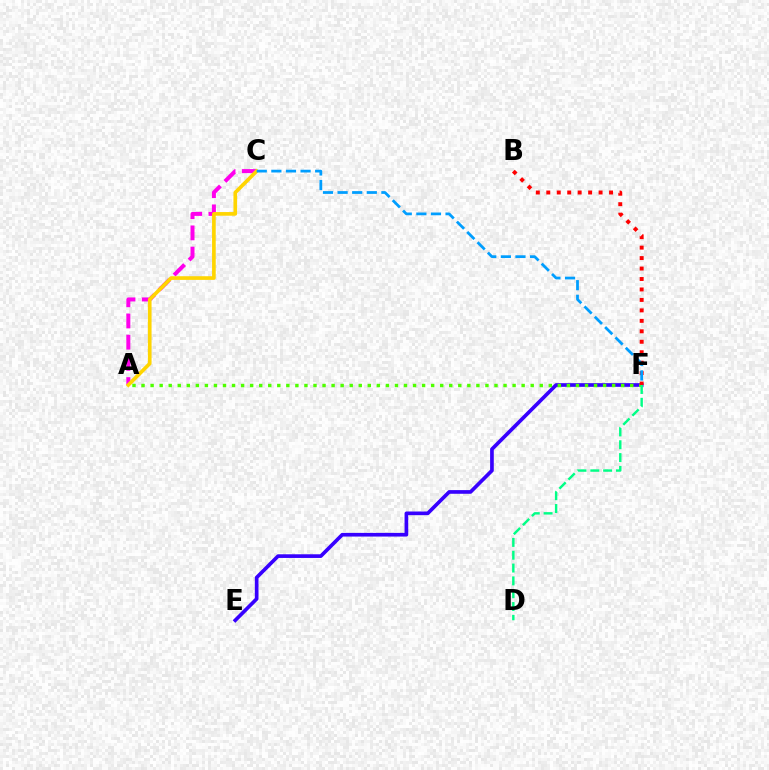{('E', 'F'): [{'color': '#3700ff', 'line_style': 'solid', 'thickness': 2.64}], ('A', 'C'): [{'color': '#ff00ed', 'line_style': 'dashed', 'thickness': 2.88}, {'color': '#ffd500', 'line_style': 'solid', 'thickness': 2.64}], ('A', 'F'): [{'color': '#4fff00', 'line_style': 'dotted', 'thickness': 2.46}], ('D', 'F'): [{'color': '#00ff86', 'line_style': 'dashed', 'thickness': 1.74}], ('B', 'F'): [{'color': '#ff0000', 'line_style': 'dotted', 'thickness': 2.84}], ('C', 'F'): [{'color': '#009eff', 'line_style': 'dashed', 'thickness': 1.98}]}